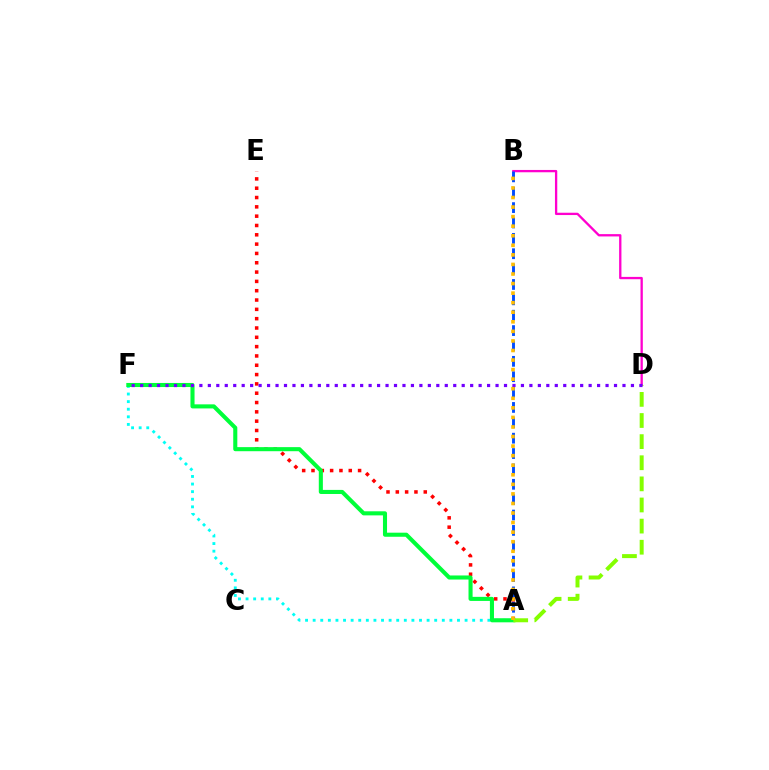{('B', 'D'): [{'color': '#ff00cf', 'line_style': 'solid', 'thickness': 1.66}], ('A', 'E'): [{'color': '#ff0000', 'line_style': 'dotted', 'thickness': 2.53}], ('A', 'B'): [{'color': '#004bff', 'line_style': 'dashed', 'thickness': 2.09}, {'color': '#ffbd00', 'line_style': 'dotted', 'thickness': 2.6}], ('A', 'F'): [{'color': '#00fff6', 'line_style': 'dotted', 'thickness': 2.06}, {'color': '#00ff39', 'line_style': 'solid', 'thickness': 2.94}], ('A', 'D'): [{'color': '#84ff00', 'line_style': 'dashed', 'thickness': 2.87}], ('D', 'F'): [{'color': '#7200ff', 'line_style': 'dotted', 'thickness': 2.3}]}